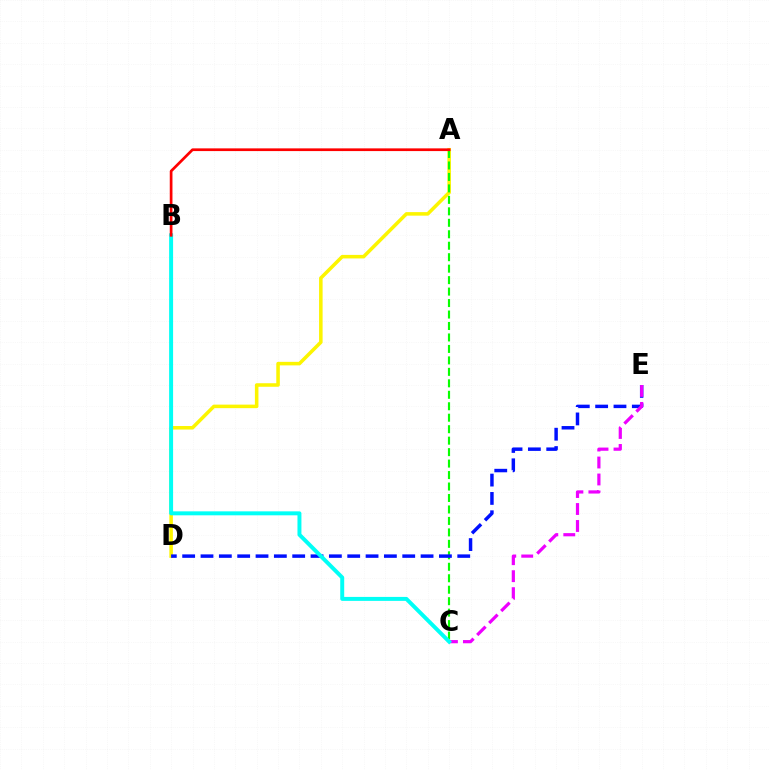{('A', 'D'): [{'color': '#fcf500', 'line_style': 'solid', 'thickness': 2.54}], ('A', 'C'): [{'color': '#08ff00', 'line_style': 'dashed', 'thickness': 1.56}], ('D', 'E'): [{'color': '#0010ff', 'line_style': 'dashed', 'thickness': 2.49}], ('C', 'E'): [{'color': '#ee00ff', 'line_style': 'dashed', 'thickness': 2.31}], ('B', 'C'): [{'color': '#00fff6', 'line_style': 'solid', 'thickness': 2.85}], ('A', 'B'): [{'color': '#ff0000', 'line_style': 'solid', 'thickness': 1.95}]}